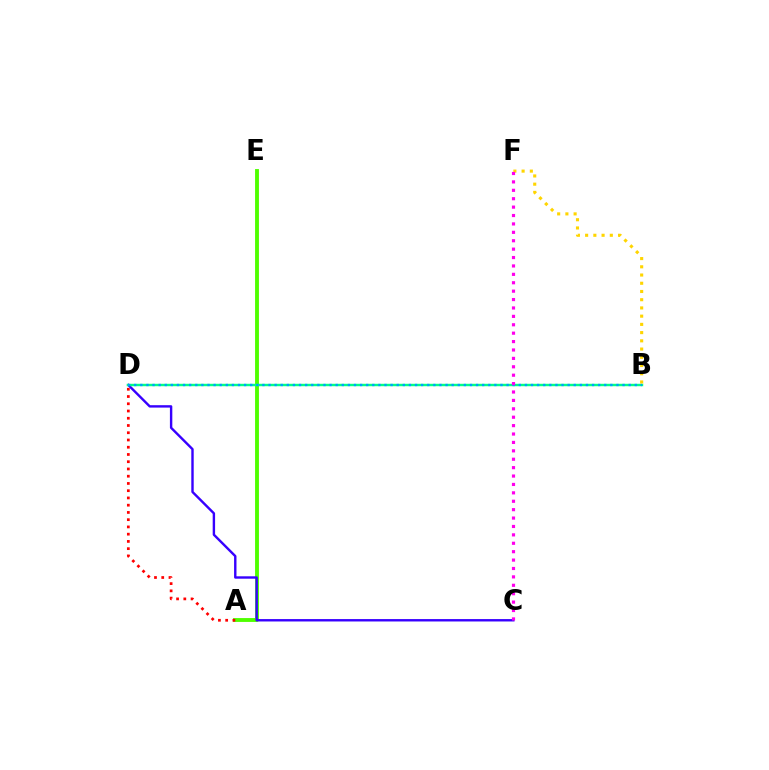{('A', 'E'): [{'color': '#4fff00', 'line_style': 'solid', 'thickness': 2.78}], ('A', 'D'): [{'color': '#ff0000', 'line_style': 'dotted', 'thickness': 1.97}], ('C', 'D'): [{'color': '#3700ff', 'line_style': 'solid', 'thickness': 1.73}], ('B', 'D'): [{'color': '#00ff86', 'line_style': 'solid', 'thickness': 1.76}, {'color': '#009eff', 'line_style': 'dotted', 'thickness': 1.66}], ('B', 'F'): [{'color': '#ffd500', 'line_style': 'dotted', 'thickness': 2.23}], ('C', 'F'): [{'color': '#ff00ed', 'line_style': 'dotted', 'thickness': 2.28}]}